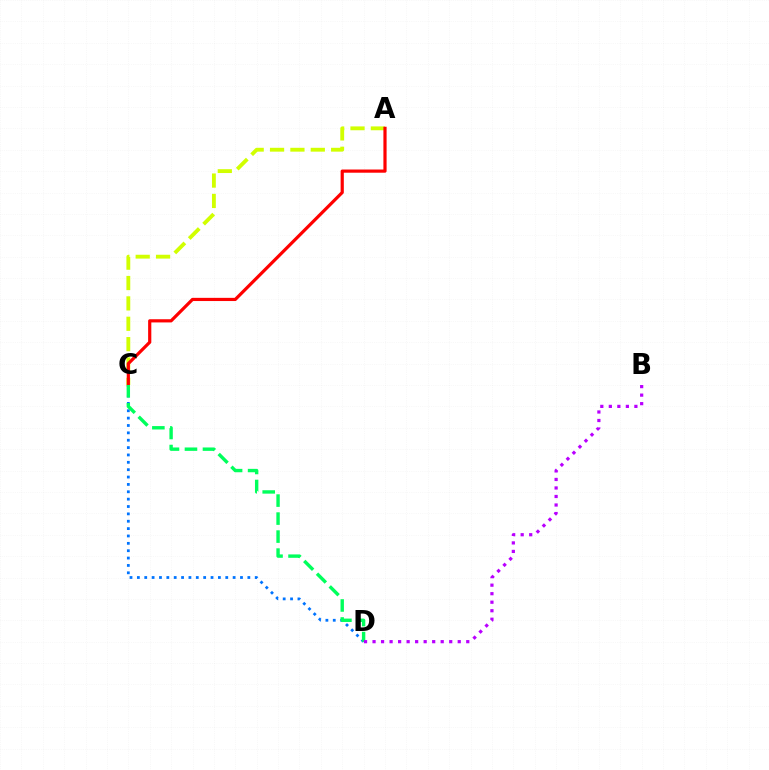{('A', 'C'): [{'color': '#d1ff00', 'line_style': 'dashed', 'thickness': 2.77}, {'color': '#ff0000', 'line_style': 'solid', 'thickness': 2.3}], ('C', 'D'): [{'color': '#0074ff', 'line_style': 'dotted', 'thickness': 2.0}, {'color': '#00ff5c', 'line_style': 'dashed', 'thickness': 2.45}], ('B', 'D'): [{'color': '#b900ff', 'line_style': 'dotted', 'thickness': 2.31}]}